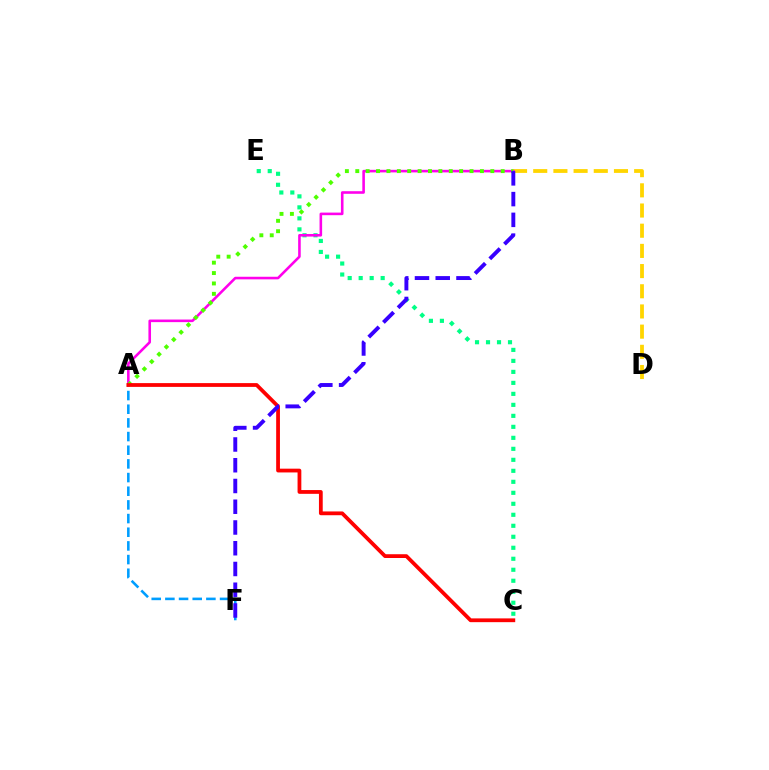{('B', 'D'): [{'color': '#ffd500', 'line_style': 'dashed', 'thickness': 2.74}], ('C', 'E'): [{'color': '#00ff86', 'line_style': 'dotted', 'thickness': 2.99}], ('A', 'B'): [{'color': '#ff00ed', 'line_style': 'solid', 'thickness': 1.86}, {'color': '#4fff00', 'line_style': 'dotted', 'thickness': 2.82}], ('A', 'F'): [{'color': '#009eff', 'line_style': 'dashed', 'thickness': 1.86}], ('A', 'C'): [{'color': '#ff0000', 'line_style': 'solid', 'thickness': 2.72}], ('B', 'F'): [{'color': '#3700ff', 'line_style': 'dashed', 'thickness': 2.82}]}